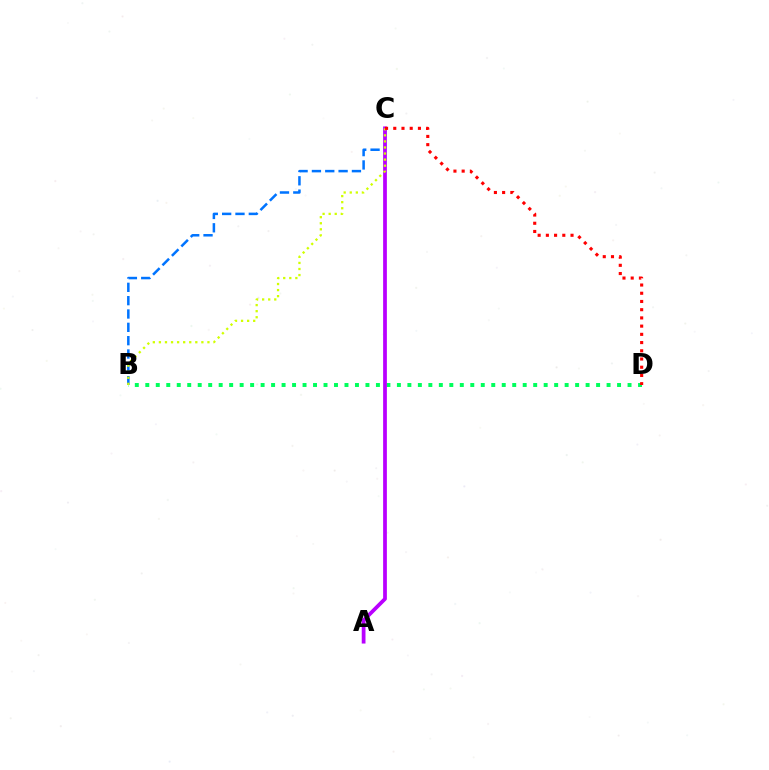{('B', 'D'): [{'color': '#00ff5c', 'line_style': 'dotted', 'thickness': 2.85}], ('B', 'C'): [{'color': '#0074ff', 'line_style': 'dashed', 'thickness': 1.81}, {'color': '#d1ff00', 'line_style': 'dotted', 'thickness': 1.65}], ('A', 'C'): [{'color': '#b900ff', 'line_style': 'solid', 'thickness': 2.7}], ('C', 'D'): [{'color': '#ff0000', 'line_style': 'dotted', 'thickness': 2.23}]}